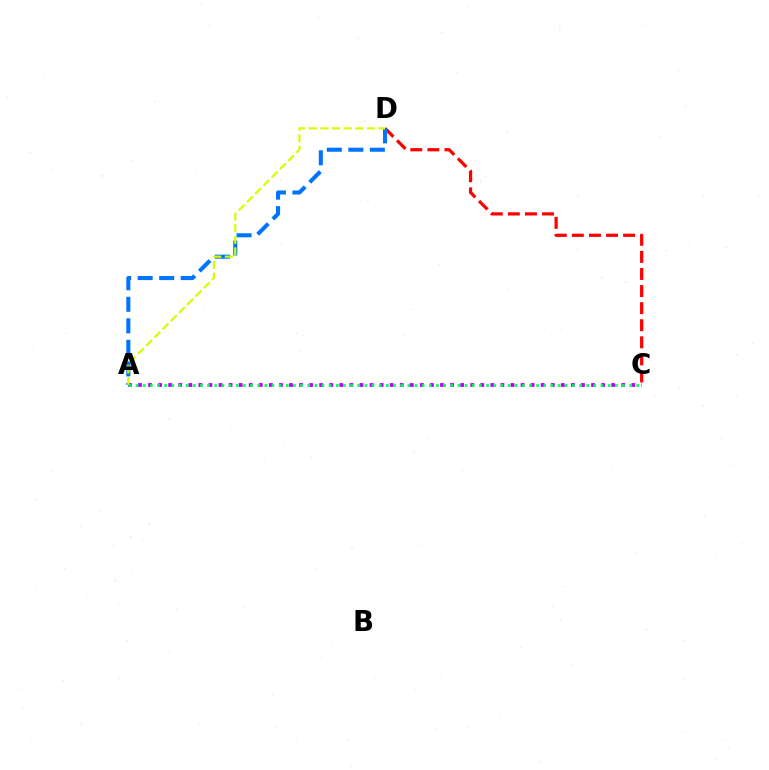{('C', 'D'): [{'color': '#ff0000', 'line_style': 'dashed', 'thickness': 2.32}], ('A', 'D'): [{'color': '#0074ff', 'line_style': 'dashed', 'thickness': 2.92}, {'color': '#d1ff00', 'line_style': 'dashed', 'thickness': 1.58}], ('A', 'C'): [{'color': '#b900ff', 'line_style': 'dotted', 'thickness': 2.74}, {'color': '#00ff5c', 'line_style': 'dotted', 'thickness': 1.94}]}